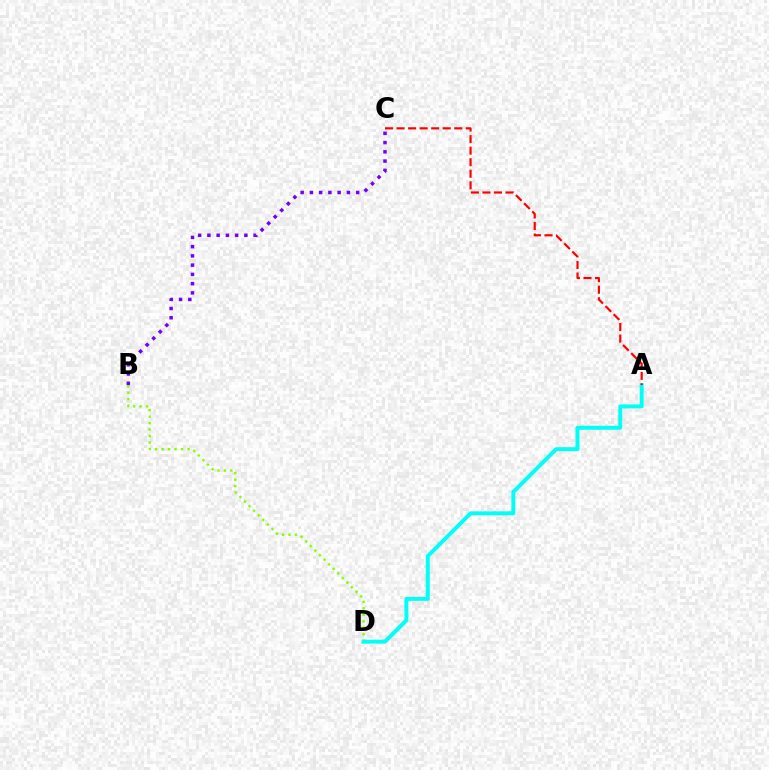{('B', 'C'): [{'color': '#7200ff', 'line_style': 'dotted', 'thickness': 2.51}], ('B', 'D'): [{'color': '#84ff00', 'line_style': 'dotted', 'thickness': 1.76}], ('A', 'D'): [{'color': '#00fff6', 'line_style': 'solid', 'thickness': 2.85}], ('A', 'C'): [{'color': '#ff0000', 'line_style': 'dashed', 'thickness': 1.57}]}